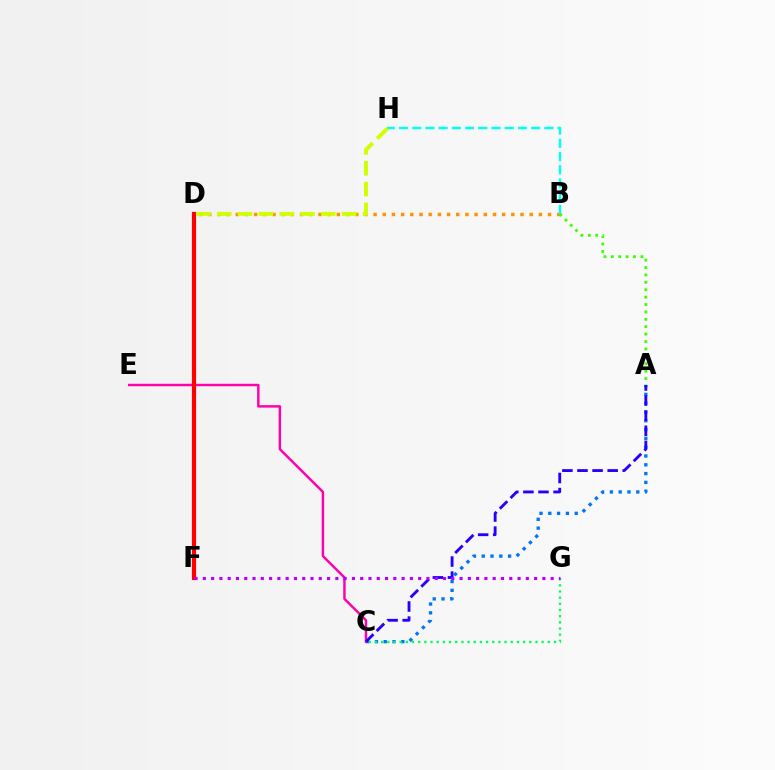{('B', 'D'): [{'color': '#ff9400', 'line_style': 'dotted', 'thickness': 2.5}], ('A', 'C'): [{'color': '#0074ff', 'line_style': 'dotted', 'thickness': 2.39}, {'color': '#2500ff', 'line_style': 'dashed', 'thickness': 2.05}], ('C', 'G'): [{'color': '#00ff5c', 'line_style': 'dotted', 'thickness': 1.68}], ('C', 'E'): [{'color': '#ff00ac', 'line_style': 'solid', 'thickness': 1.76}], ('B', 'H'): [{'color': '#00fff6', 'line_style': 'dashed', 'thickness': 1.8}], ('D', 'H'): [{'color': '#d1ff00', 'line_style': 'dashed', 'thickness': 2.83}], ('D', 'F'): [{'color': '#ff0000', 'line_style': 'solid', 'thickness': 3.0}], ('F', 'G'): [{'color': '#b900ff', 'line_style': 'dotted', 'thickness': 2.25}], ('A', 'B'): [{'color': '#3dff00', 'line_style': 'dotted', 'thickness': 2.01}]}